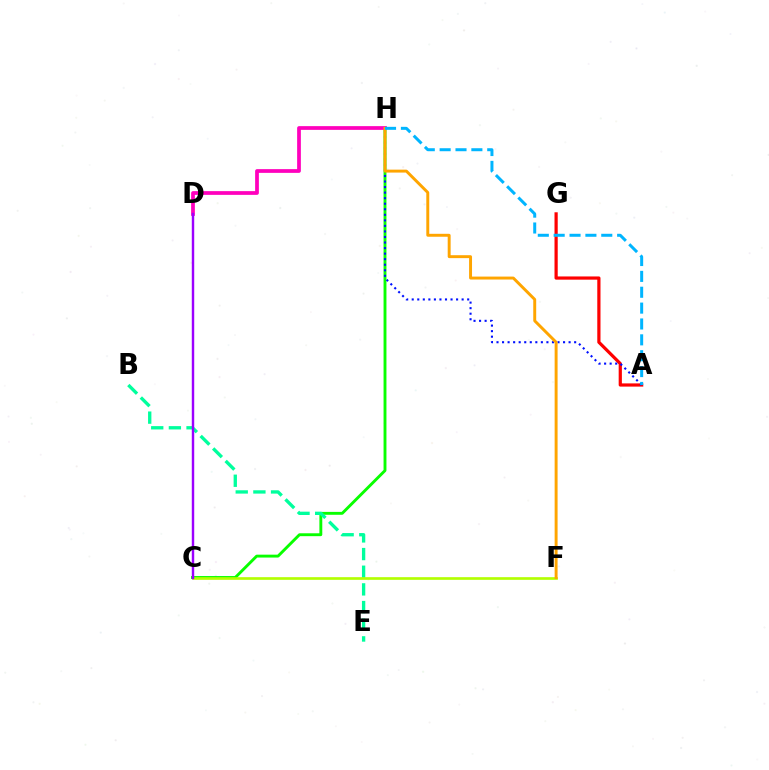{('C', 'H'): [{'color': '#08ff00', 'line_style': 'solid', 'thickness': 2.08}], ('A', 'G'): [{'color': '#ff0000', 'line_style': 'solid', 'thickness': 2.31}], ('B', 'E'): [{'color': '#00ff9d', 'line_style': 'dashed', 'thickness': 2.4}], ('C', 'F'): [{'color': '#b3ff00', 'line_style': 'solid', 'thickness': 1.92}], ('D', 'H'): [{'color': '#ff00bd', 'line_style': 'solid', 'thickness': 2.69}], ('C', 'D'): [{'color': '#9b00ff', 'line_style': 'solid', 'thickness': 1.75}], ('A', 'H'): [{'color': '#0010ff', 'line_style': 'dotted', 'thickness': 1.51}, {'color': '#00b5ff', 'line_style': 'dashed', 'thickness': 2.16}], ('F', 'H'): [{'color': '#ffa500', 'line_style': 'solid', 'thickness': 2.11}]}